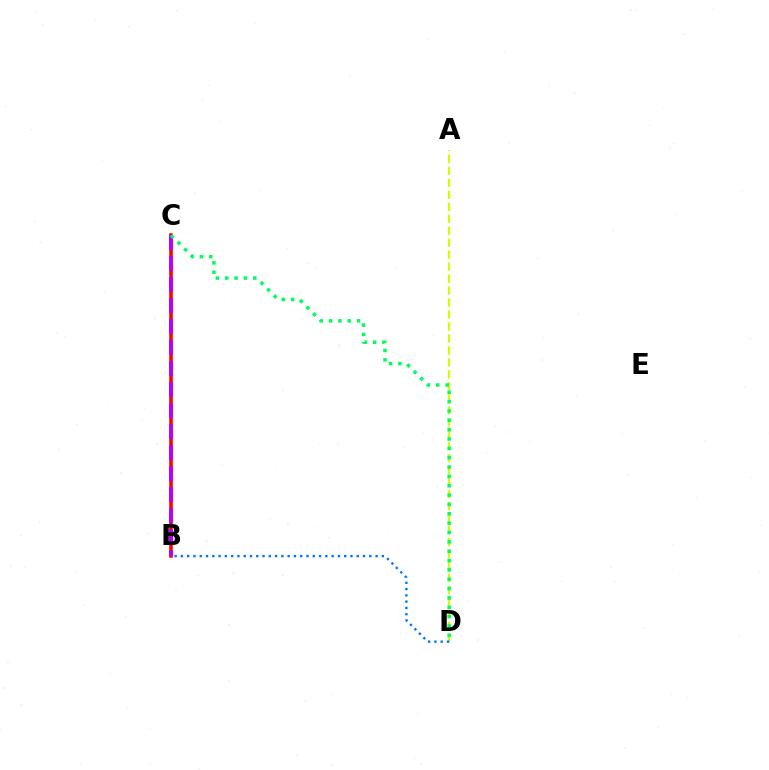{('B', 'C'): [{'color': '#ff0000', 'line_style': 'solid', 'thickness': 2.56}, {'color': '#b900ff', 'line_style': 'dashed', 'thickness': 2.86}], ('A', 'D'): [{'color': '#d1ff00', 'line_style': 'dashed', 'thickness': 1.63}], ('B', 'D'): [{'color': '#0074ff', 'line_style': 'dotted', 'thickness': 1.71}], ('C', 'D'): [{'color': '#00ff5c', 'line_style': 'dotted', 'thickness': 2.54}]}